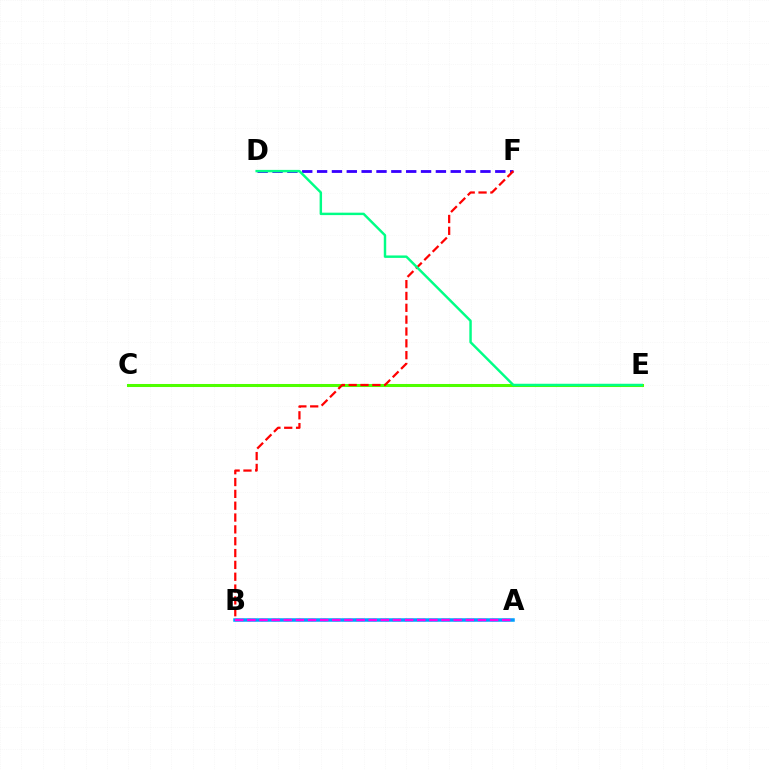{('C', 'E'): [{'color': '#4fff00', 'line_style': 'solid', 'thickness': 2.19}], ('D', 'F'): [{'color': '#3700ff', 'line_style': 'dashed', 'thickness': 2.02}], ('B', 'F'): [{'color': '#ff0000', 'line_style': 'dashed', 'thickness': 1.61}], ('A', 'B'): [{'color': '#ffd500', 'line_style': 'dotted', 'thickness': 1.7}, {'color': '#009eff', 'line_style': 'solid', 'thickness': 2.52}, {'color': '#ff00ed', 'line_style': 'dashed', 'thickness': 1.65}], ('D', 'E'): [{'color': '#00ff86', 'line_style': 'solid', 'thickness': 1.76}]}